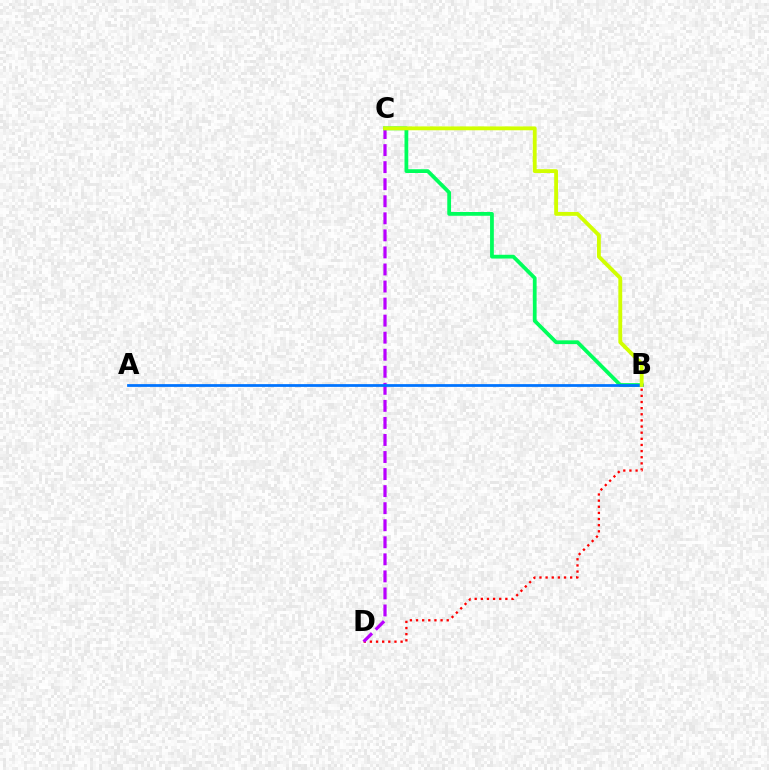{('B', 'D'): [{'color': '#ff0000', 'line_style': 'dotted', 'thickness': 1.67}], ('C', 'D'): [{'color': '#b900ff', 'line_style': 'dashed', 'thickness': 2.32}], ('B', 'C'): [{'color': '#00ff5c', 'line_style': 'solid', 'thickness': 2.72}, {'color': '#d1ff00', 'line_style': 'solid', 'thickness': 2.77}], ('A', 'B'): [{'color': '#0074ff', 'line_style': 'solid', 'thickness': 1.98}]}